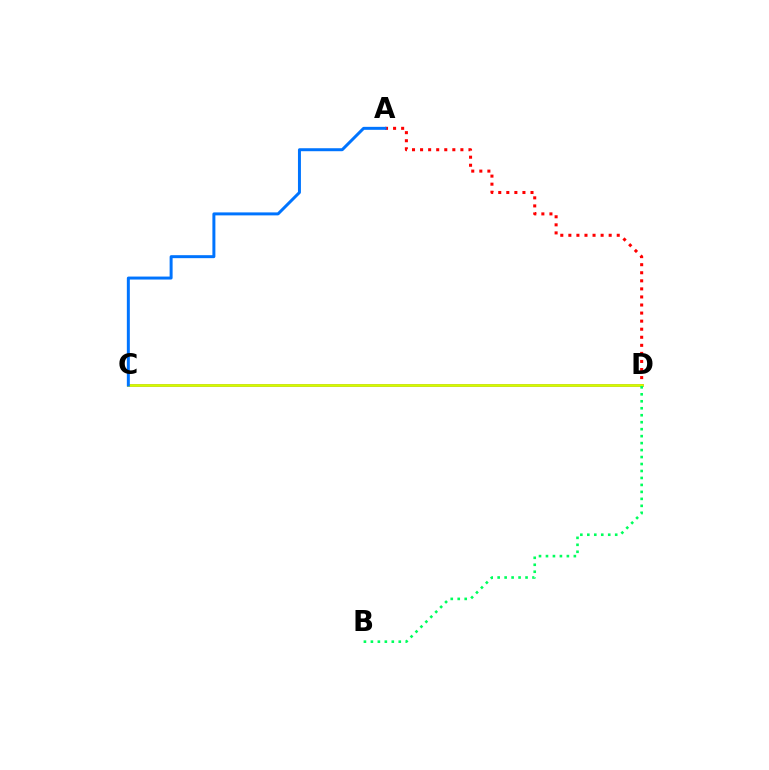{('C', 'D'): [{'color': '#b900ff', 'line_style': 'solid', 'thickness': 2.07}, {'color': '#d1ff00', 'line_style': 'solid', 'thickness': 2.01}], ('A', 'D'): [{'color': '#ff0000', 'line_style': 'dotted', 'thickness': 2.19}], ('A', 'C'): [{'color': '#0074ff', 'line_style': 'solid', 'thickness': 2.14}], ('B', 'D'): [{'color': '#00ff5c', 'line_style': 'dotted', 'thickness': 1.89}]}